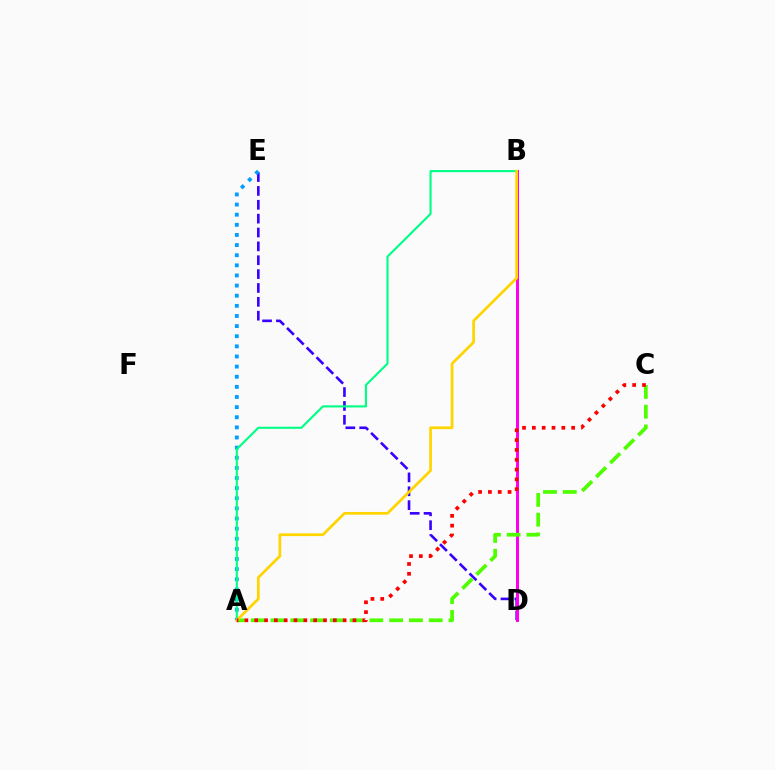{('D', 'E'): [{'color': '#3700ff', 'line_style': 'dashed', 'thickness': 1.88}], ('A', 'E'): [{'color': '#009eff', 'line_style': 'dotted', 'thickness': 2.75}], ('B', 'D'): [{'color': '#ff00ed', 'line_style': 'solid', 'thickness': 2.15}], ('A', 'C'): [{'color': '#4fff00', 'line_style': 'dashed', 'thickness': 2.69}, {'color': '#ff0000', 'line_style': 'dotted', 'thickness': 2.67}], ('A', 'B'): [{'color': '#00ff86', 'line_style': 'solid', 'thickness': 1.53}, {'color': '#ffd500', 'line_style': 'solid', 'thickness': 1.96}]}